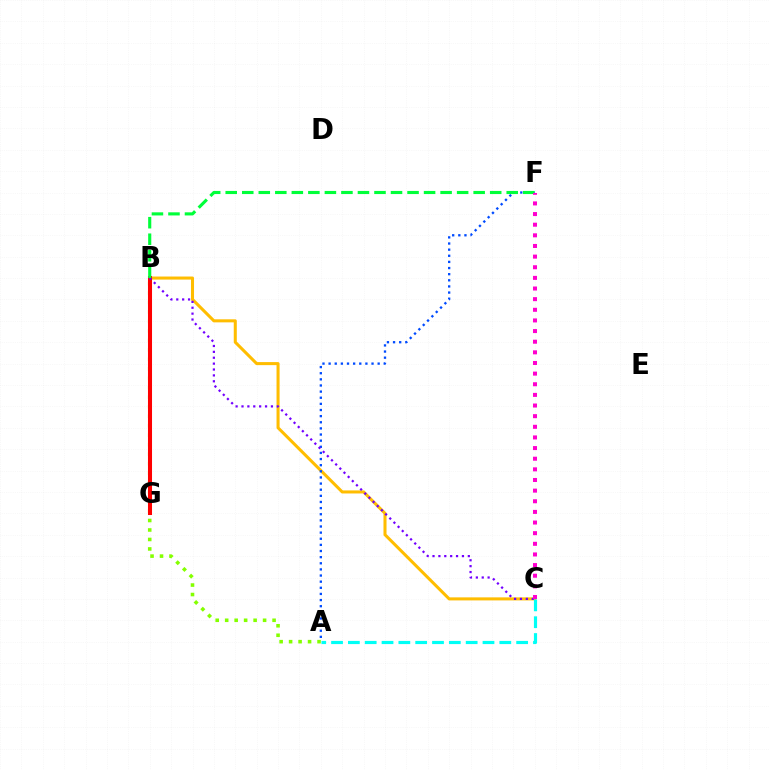{('A', 'B'): [{'color': '#84ff00', 'line_style': 'dotted', 'thickness': 2.58}], ('B', 'C'): [{'color': '#ffbd00', 'line_style': 'solid', 'thickness': 2.19}, {'color': '#7200ff', 'line_style': 'dotted', 'thickness': 1.6}], ('A', 'C'): [{'color': '#00fff6', 'line_style': 'dashed', 'thickness': 2.29}], ('B', 'G'): [{'color': '#ff0000', 'line_style': 'solid', 'thickness': 2.92}], ('A', 'F'): [{'color': '#004bff', 'line_style': 'dotted', 'thickness': 1.67}], ('B', 'F'): [{'color': '#00ff39', 'line_style': 'dashed', 'thickness': 2.25}], ('C', 'F'): [{'color': '#ff00cf', 'line_style': 'dotted', 'thickness': 2.89}]}